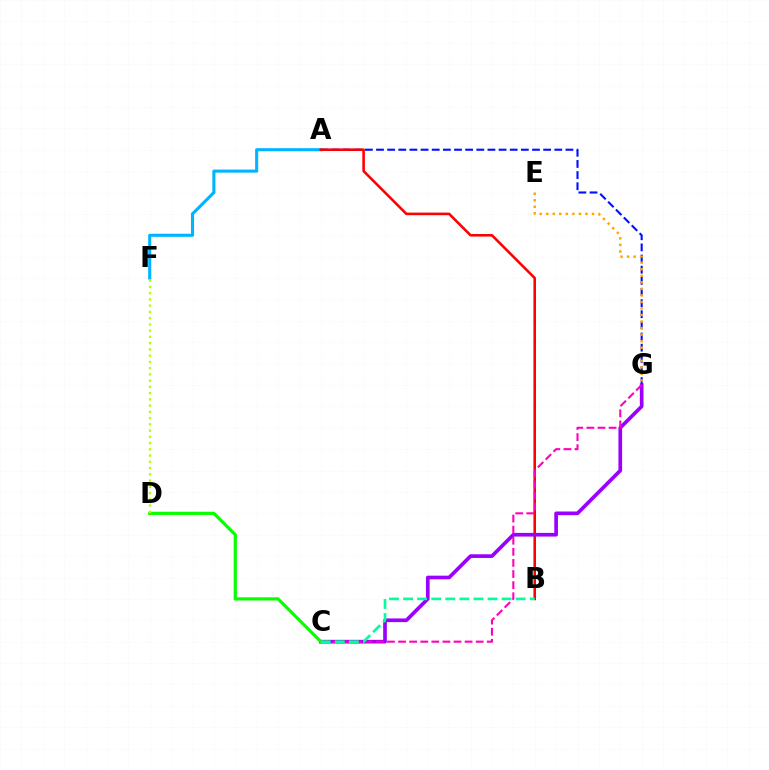{('A', 'G'): [{'color': '#0010ff', 'line_style': 'dashed', 'thickness': 1.51}], ('A', 'F'): [{'color': '#00b5ff', 'line_style': 'solid', 'thickness': 2.23}], ('A', 'B'): [{'color': '#ff0000', 'line_style': 'solid', 'thickness': 1.85}], ('C', 'G'): [{'color': '#9b00ff', 'line_style': 'solid', 'thickness': 2.64}, {'color': '#ff00bd', 'line_style': 'dashed', 'thickness': 1.51}], ('C', 'D'): [{'color': '#08ff00', 'line_style': 'solid', 'thickness': 2.3}], ('D', 'F'): [{'color': '#b3ff00', 'line_style': 'dotted', 'thickness': 1.7}], ('B', 'C'): [{'color': '#00ff9d', 'line_style': 'dashed', 'thickness': 1.91}], ('E', 'G'): [{'color': '#ffa500', 'line_style': 'dotted', 'thickness': 1.78}]}